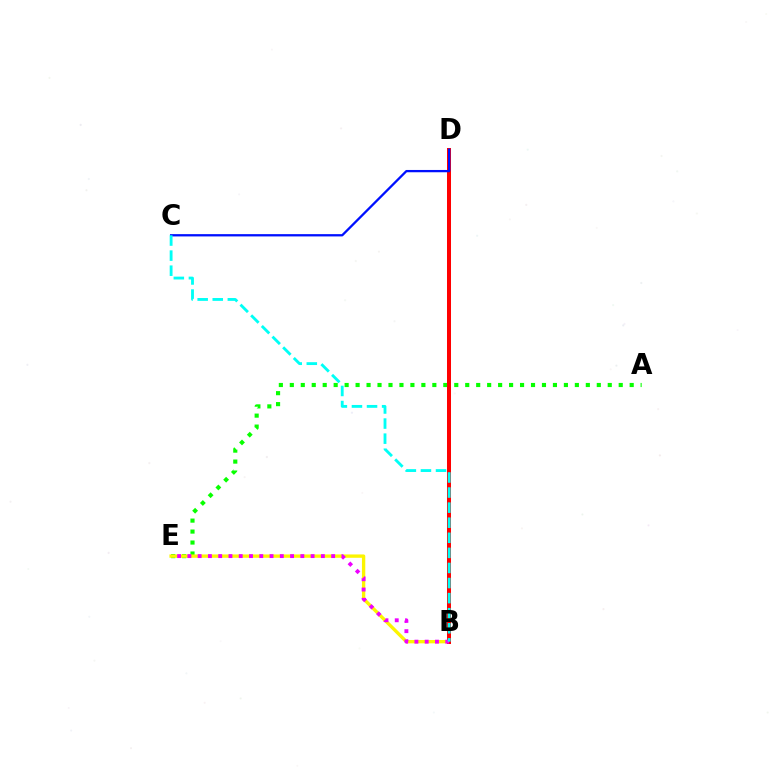{('A', 'E'): [{'color': '#08ff00', 'line_style': 'dotted', 'thickness': 2.98}], ('B', 'E'): [{'color': '#fcf500', 'line_style': 'solid', 'thickness': 2.41}, {'color': '#ee00ff', 'line_style': 'dotted', 'thickness': 2.79}], ('B', 'D'): [{'color': '#ff0000', 'line_style': 'solid', 'thickness': 2.88}], ('C', 'D'): [{'color': '#0010ff', 'line_style': 'solid', 'thickness': 1.65}], ('B', 'C'): [{'color': '#00fff6', 'line_style': 'dashed', 'thickness': 2.05}]}